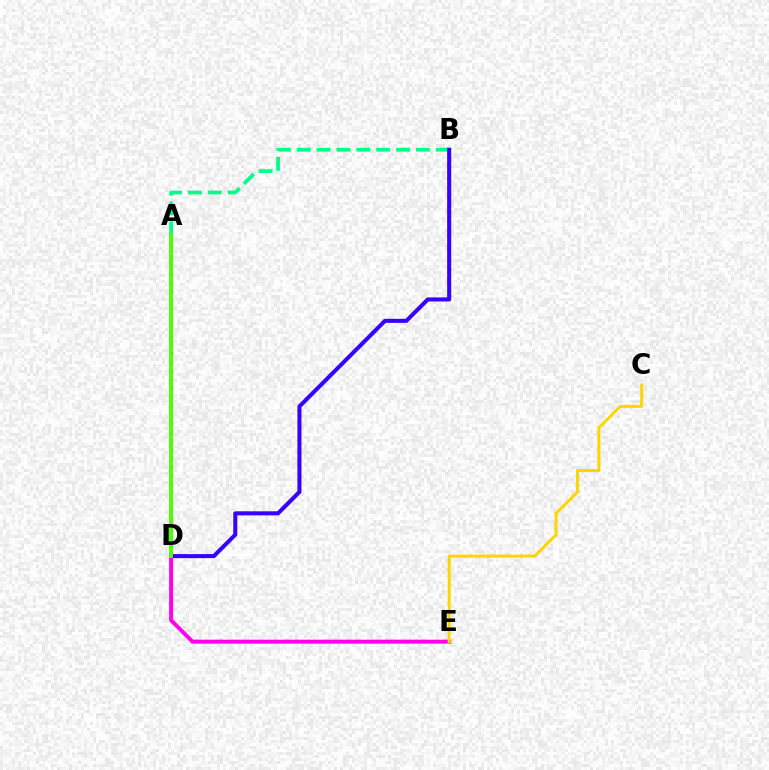{('D', 'E'): [{'color': '#ff00ed', 'line_style': 'solid', 'thickness': 2.86}], ('A', 'B'): [{'color': '#00ff86', 'line_style': 'dashed', 'thickness': 2.7}], ('A', 'D'): [{'color': '#009eff', 'line_style': 'dotted', 'thickness': 2.38}, {'color': '#ff0000', 'line_style': 'dotted', 'thickness': 2.18}, {'color': '#4fff00', 'line_style': 'solid', 'thickness': 2.81}], ('B', 'D'): [{'color': '#3700ff', 'line_style': 'solid', 'thickness': 2.91}], ('C', 'E'): [{'color': '#ffd500', 'line_style': 'solid', 'thickness': 2.16}]}